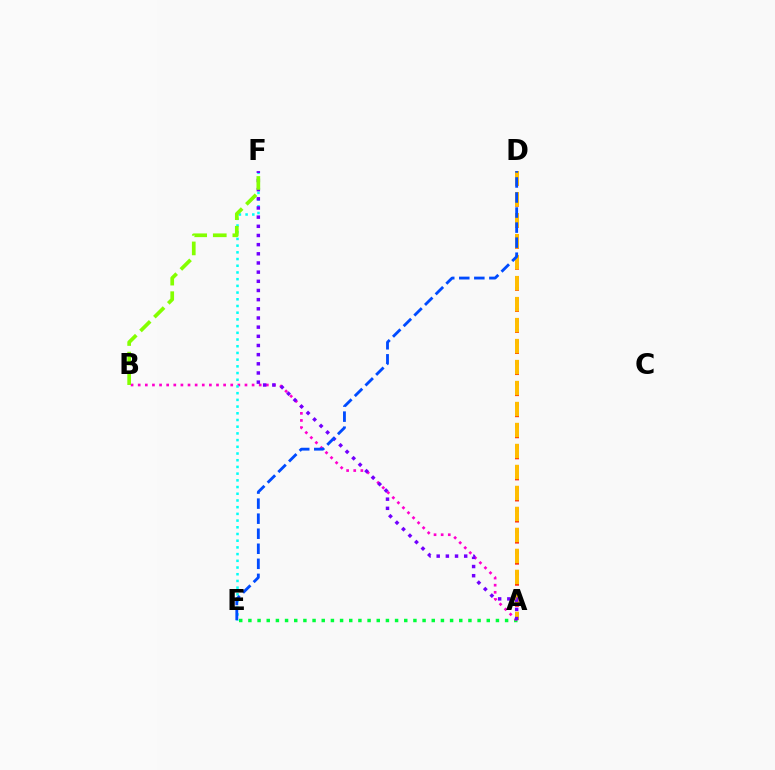{('A', 'E'): [{'color': '#00ff39', 'line_style': 'dotted', 'thickness': 2.49}], ('A', 'D'): [{'color': '#ff0000', 'line_style': 'dotted', 'thickness': 2.86}, {'color': '#ffbd00', 'line_style': 'dashed', 'thickness': 2.85}], ('A', 'B'): [{'color': '#ff00cf', 'line_style': 'dotted', 'thickness': 1.93}], ('E', 'F'): [{'color': '#00fff6', 'line_style': 'dotted', 'thickness': 1.82}], ('A', 'F'): [{'color': '#7200ff', 'line_style': 'dotted', 'thickness': 2.49}], ('D', 'E'): [{'color': '#004bff', 'line_style': 'dashed', 'thickness': 2.04}], ('B', 'F'): [{'color': '#84ff00', 'line_style': 'dashed', 'thickness': 2.66}]}